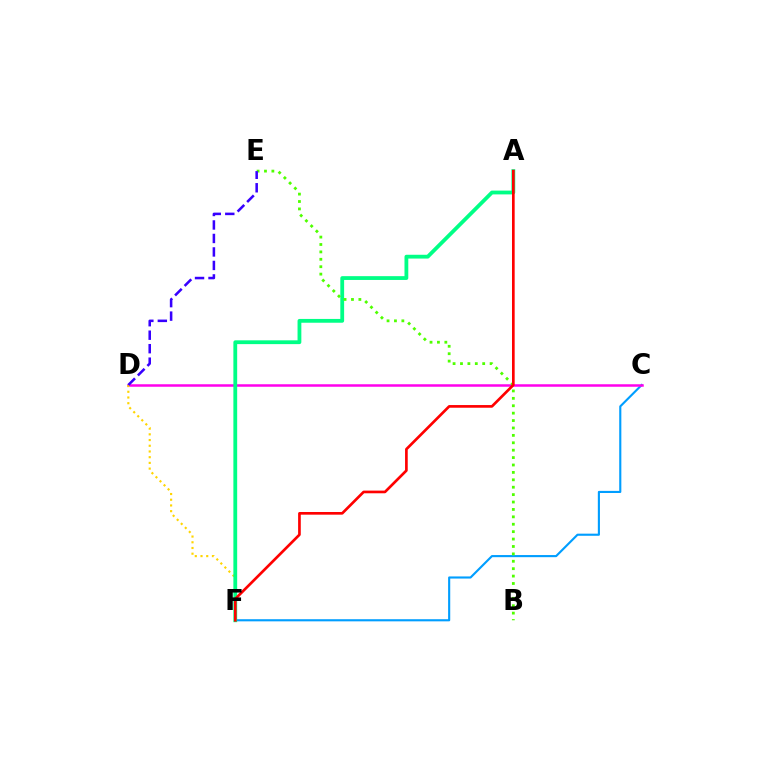{('C', 'F'): [{'color': '#009eff', 'line_style': 'solid', 'thickness': 1.53}], ('C', 'D'): [{'color': '#ff00ed', 'line_style': 'solid', 'thickness': 1.8}], ('D', 'F'): [{'color': '#ffd500', 'line_style': 'dotted', 'thickness': 1.55}], ('A', 'F'): [{'color': '#00ff86', 'line_style': 'solid', 'thickness': 2.74}, {'color': '#ff0000', 'line_style': 'solid', 'thickness': 1.92}], ('B', 'E'): [{'color': '#4fff00', 'line_style': 'dotted', 'thickness': 2.01}], ('D', 'E'): [{'color': '#3700ff', 'line_style': 'dashed', 'thickness': 1.83}]}